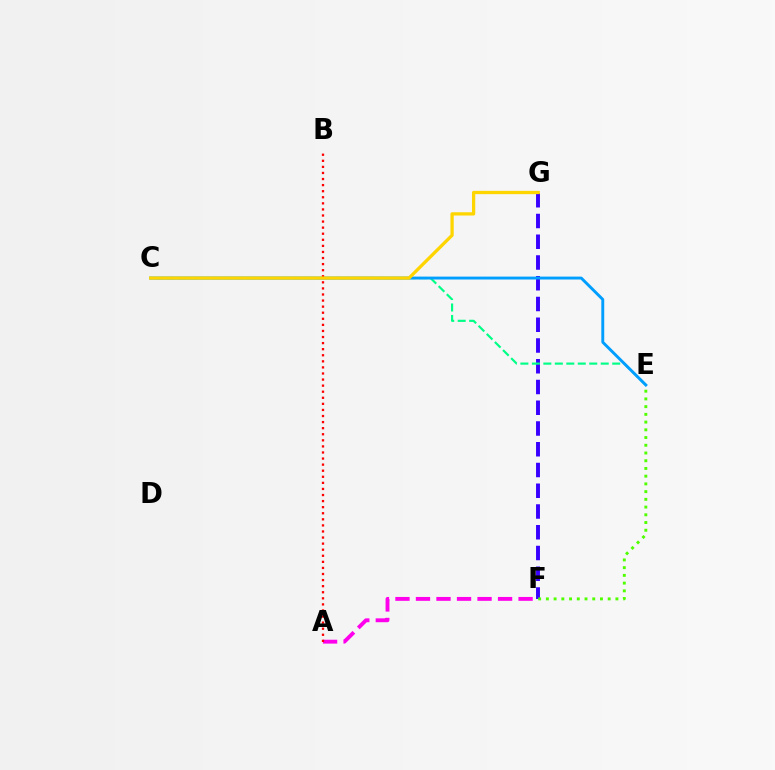{('F', 'G'): [{'color': '#3700ff', 'line_style': 'dashed', 'thickness': 2.82}], ('C', 'E'): [{'color': '#00ff86', 'line_style': 'dashed', 'thickness': 1.56}, {'color': '#009eff', 'line_style': 'solid', 'thickness': 2.09}], ('E', 'F'): [{'color': '#4fff00', 'line_style': 'dotted', 'thickness': 2.1}], ('A', 'F'): [{'color': '#ff00ed', 'line_style': 'dashed', 'thickness': 2.79}], ('A', 'B'): [{'color': '#ff0000', 'line_style': 'dotted', 'thickness': 1.65}], ('C', 'G'): [{'color': '#ffd500', 'line_style': 'solid', 'thickness': 2.36}]}